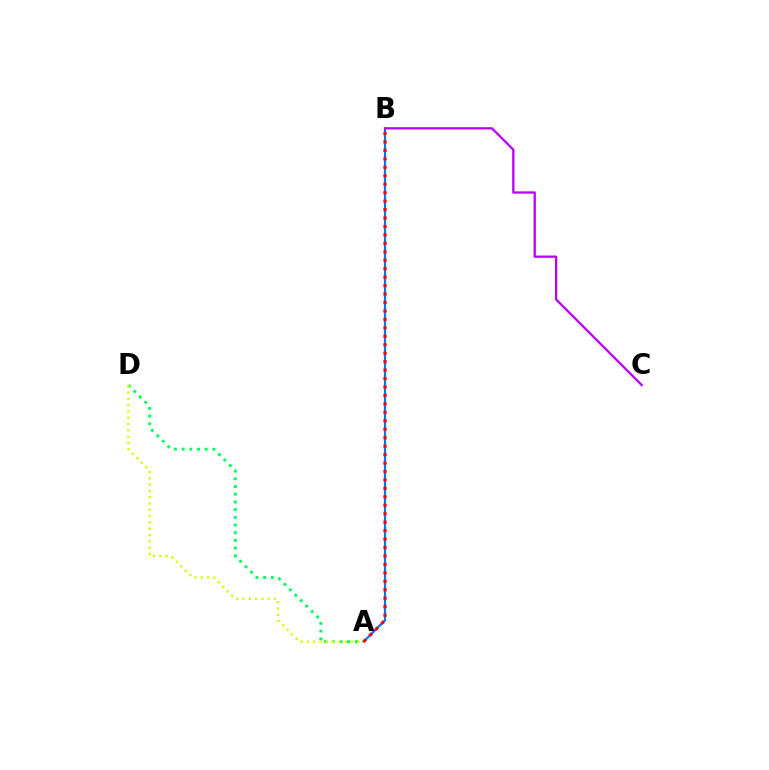{('A', 'B'): [{'color': '#0074ff', 'line_style': 'solid', 'thickness': 1.58}, {'color': '#ff0000', 'line_style': 'dotted', 'thickness': 2.3}], ('A', 'D'): [{'color': '#00ff5c', 'line_style': 'dotted', 'thickness': 2.09}, {'color': '#d1ff00', 'line_style': 'dotted', 'thickness': 1.71}], ('B', 'C'): [{'color': '#b900ff', 'line_style': 'solid', 'thickness': 1.64}]}